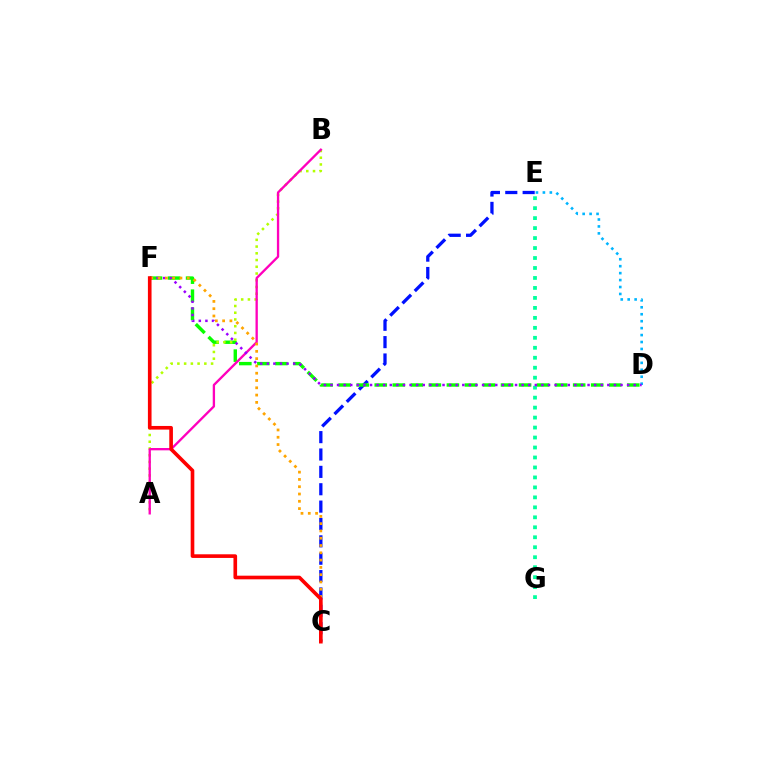{('C', 'E'): [{'color': '#0010ff', 'line_style': 'dashed', 'thickness': 2.36}], ('D', 'F'): [{'color': '#08ff00', 'line_style': 'dashed', 'thickness': 2.45}, {'color': '#9b00ff', 'line_style': 'dotted', 'thickness': 1.79}], ('E', 'G'): [{'color': '#00ff9d', 'line_style': 'dotted', 'thickness': 2.71}], ('D', 'E'): [{'color': '#00b5ff', 'line_style': 'dotted', 'thickness': 1.89}], ('A', 'B'): [{'color': '#b3ff00', 'line_style': 'dotted', 'thickness': 1.83}, {'color': '#ff00bd', 'line_style': 'solid', 'thickness': 1.68}], ('C', 'F'): [{'color': '#ffa500', 'line_style': 'dotted', 'thickness': 1.98}, {'color': '#ff0000', 'line_style': 'solid', 'thickness': 2.62}]}